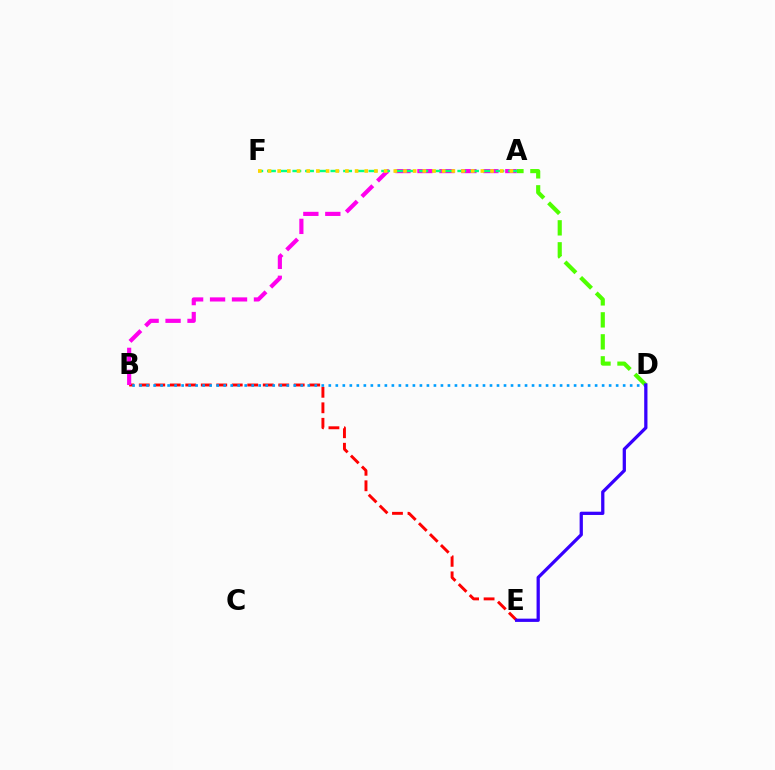{('B', 'E'): [{'color': '#ff0000', 'line_style': 'dashed', 'thickness': 2.11}], ('A', 'D'): [{'color': '#4fff00', 'line_style': 'dashed', 'thickness': 2.99}], ('A', 'B'): [{'color': '#ff00ed', 'line_style': 'dashed', 'thickness': 2.98}], ('A', 'F'): [{'color': '#00ff86', 'line_style': 'dashed', 'thickness': 1.72}, {'color': '#ffd500', 'line_style': 'dotted', 'thickness': 2.63}], ('B', 'D'): [{'color': '#009eff', 'line_style': 'dotted', 'thickness': 1.9}], ('D', 'E'): [{'color': '#3700ff', 'line_style': 'solid', 'thickness': 2.35}]}